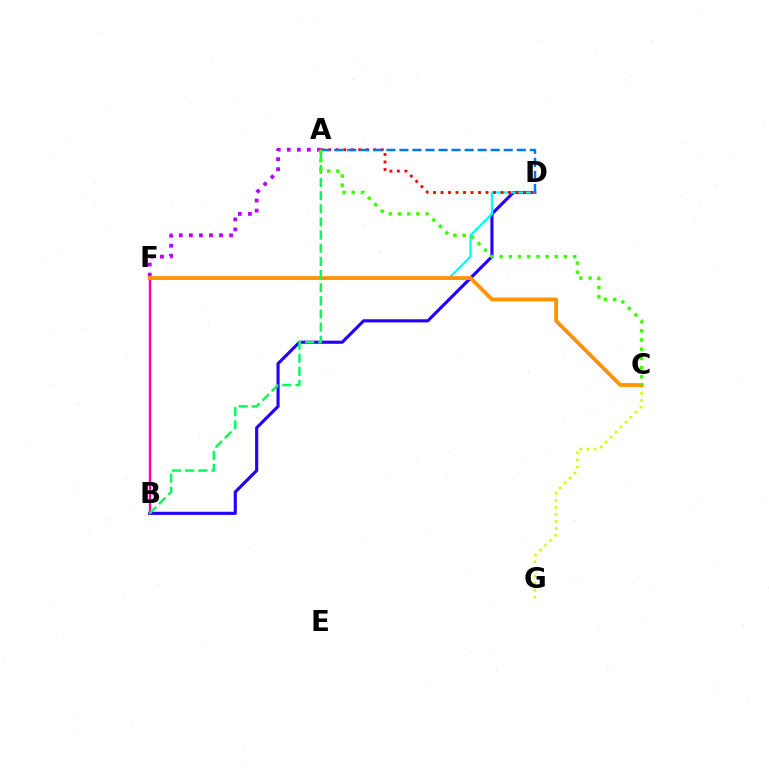{('B', 'D'): [{'color': '#2500ff', 'line_style': 'solid', 'thickness': 2.26}], ('A', 'F'): [{'color': '#b900ff', 'line_style': 'dotted', 'thickness': 2.73}], ('B', 'F'): [{'color': '#ff00ac', 'line_style': 'solid', 'thickness': 1.72}], ('D', 'F'): [{'color': '#00fff6', 'line_style': 'solid', 'thickness': 1.64}], ('C', 'G'): [{'color': '#d1ff00', 'line_style': 'dotted', 'thickness': 1.91}], ('A', 'D'): [{'color': '#ff0000', 'line_style': 'dotted', 'thickness': 2.04}, {'color': '#0074ff', 'line_style': 'dashed', 'thickness': 1.77}], ('C', 'F'): [{'color': '#ff9400', 'line_style': 'solid', 'thickness': 2.74}], ('A', 'B'): [{'color': '#00ff5c', 'line_style': 'dashed', 'thickness': 1.78}], ('A', 'C'): [{'color': '#3dff00', 'line_style': 'dotted', 'thickness': 2.5}]}